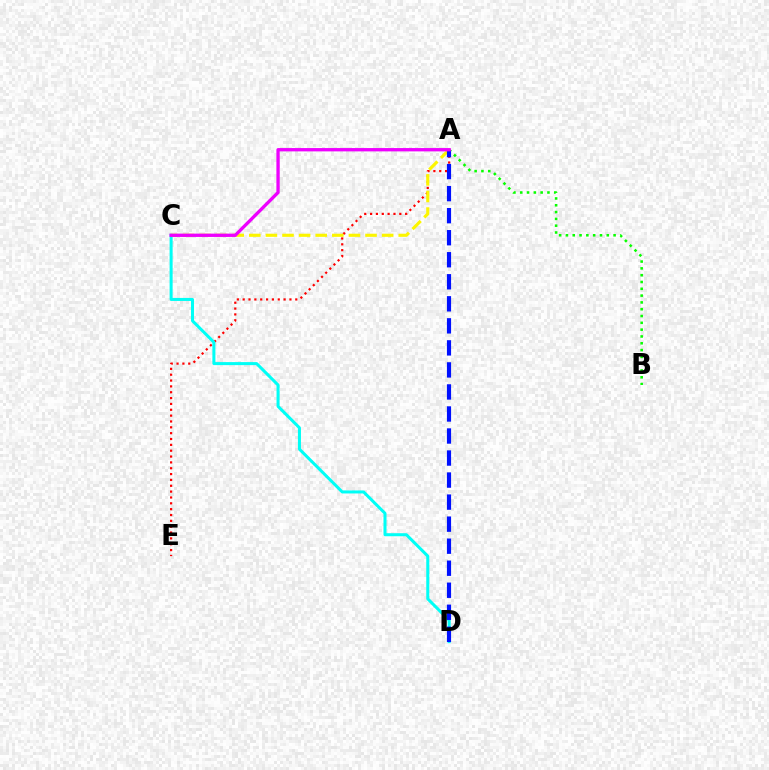{('A', 'E'): [{'color': '#ff0000', 'line_style': 'dotted', 'thickness': 1.59}], ('C', 'D'): [{'color': '#00fff6', 'line_style': 'solid', 'thickness': 2.18}], ('A', 'C'): [{'color': '#fcf500', 'line_style': 'dashed', 'thickness': 2.26}, {'color': '#ee00ff', 'line_style': 'solid', 'thickness': 2.39}], ('A', 'B'): [{'color': '#08ff00', 'line_style': 'dotted', 'thickness': 1.85}], ('A', 'D'): [{'color': '#0010ff', 'line_style': 'dashed', 'thickness': 2.99}]}